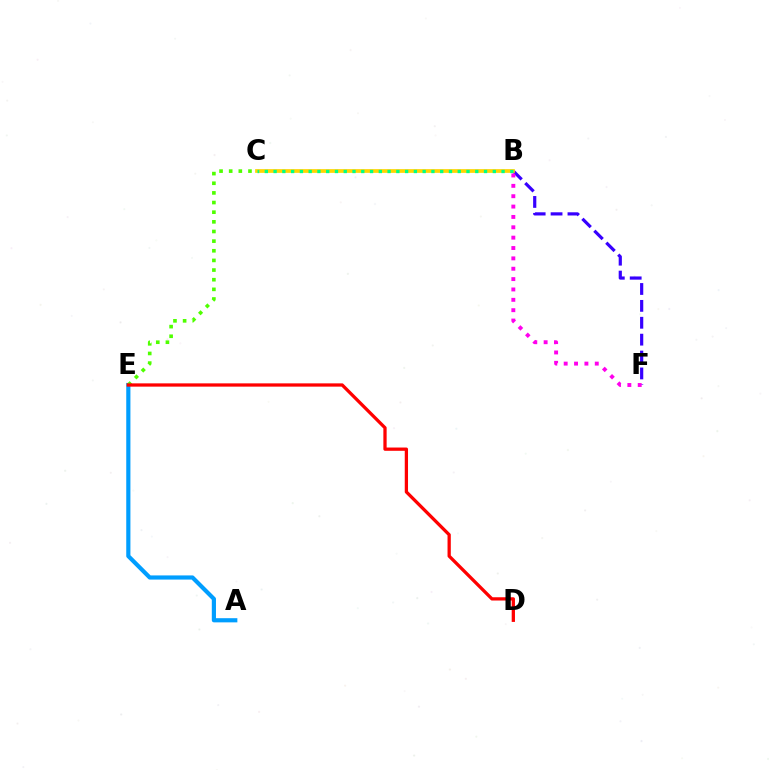{('B', 'F'): [{'color': '#3700ff', 'line_style': 'dashed', 'thickness': 2.29}, {'color': '#ff00ed', 'line_style': 'dotted', 'thickness': 2.82}], ('A', 'E'): [{'color': '#009eff', 'line_style': 'solid', 'thickness': 3.0}], ('C', 'E'): [{'color': '#4fff00', 'line_style': 'dotted', 'thickness': 2.62}], ('D', 'E'): [{'color': '#ff0000', 'line_style': 'solid', 'thickness': 2.36}], ('B', 'C'): [{'color': '#ffd500', 'line_style': 'solid', 'thickness': 2.68}, {'color': '#00ff86', 'line_style': 'dotted', 'thickness': 2.38}]}